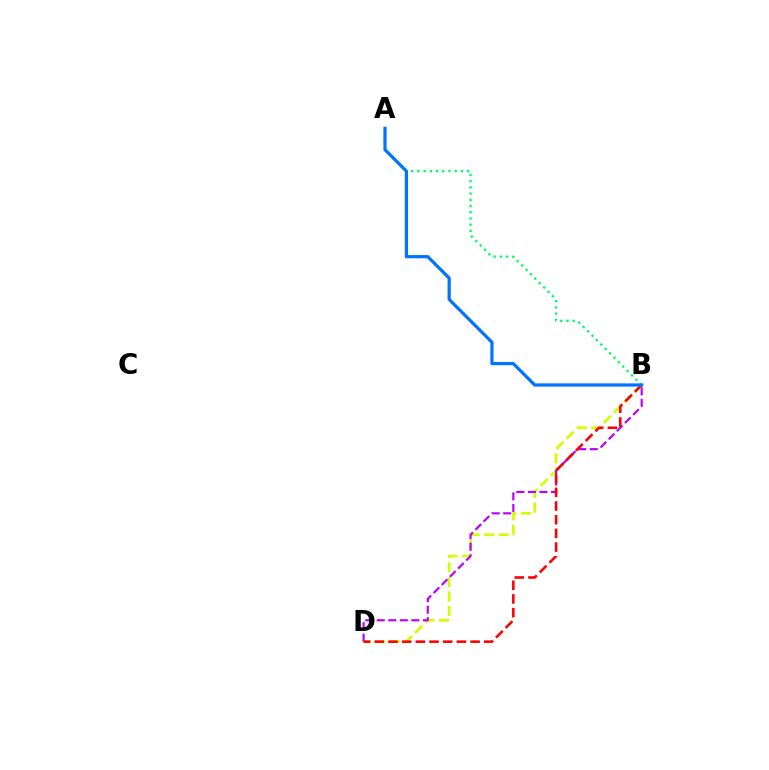{('B', 'D'): [{'color': '#d1ff00', 'line_style': 'dashed', 'thickness': 1.97}, {'color': '#b900ff', 'line_style': 'dashed', 'thickness': 1.56}, {'color': '#ff0000', 'line_style': 'dashed', 'thickness': 1.86}], ('A', 'B'): [{'color': '#00ff5c', 'line_style': 'dotted', 'thickness': 1.69}, {'color': '#0074ff', 'line_style': 'solid', 'thickness': 2.31}]}